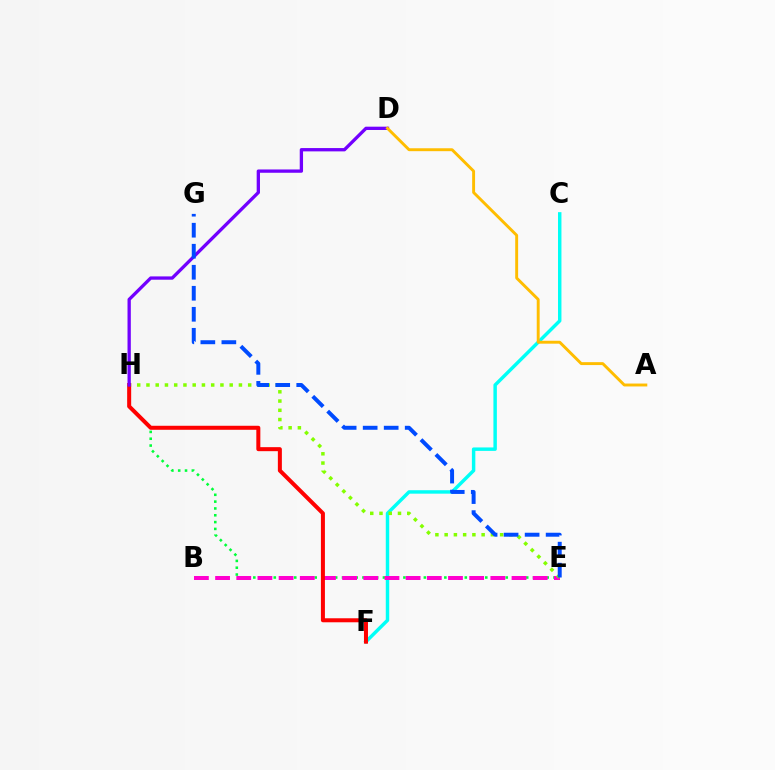{('C', 'F'): [{'color': '#00fff6', 'line_style': 'solid', 'thickness': 2.48}], ('E', 'H'): [{'color': '#00ff39', 'line_style': 'dotted', 'thickness': 1.85}, {'color': '#84ff00', 'line_style': 'dotted', 'thickness': 2.51}], ('B', 'E'): [{'color': '#ff00cf', 'line_style': 'dashed', 'thickness': 2.88}], ('F', 'H'): [{'color': '#ff0000', 'line_style': 'solid', 'thickness': 2.89}], ('D', 'H'): [{'color': '#7200ff', 'line_style': 'solid', 'thickness': 2.38}], ('E', 'G'): [{'color': '#004bff', 'line_style': 'dashed', 'thickness': 2.86}], ('A', 'D'): [{'color': '#ffbd00', 'line_style': 'solid', 'thickness': 2.1}]}